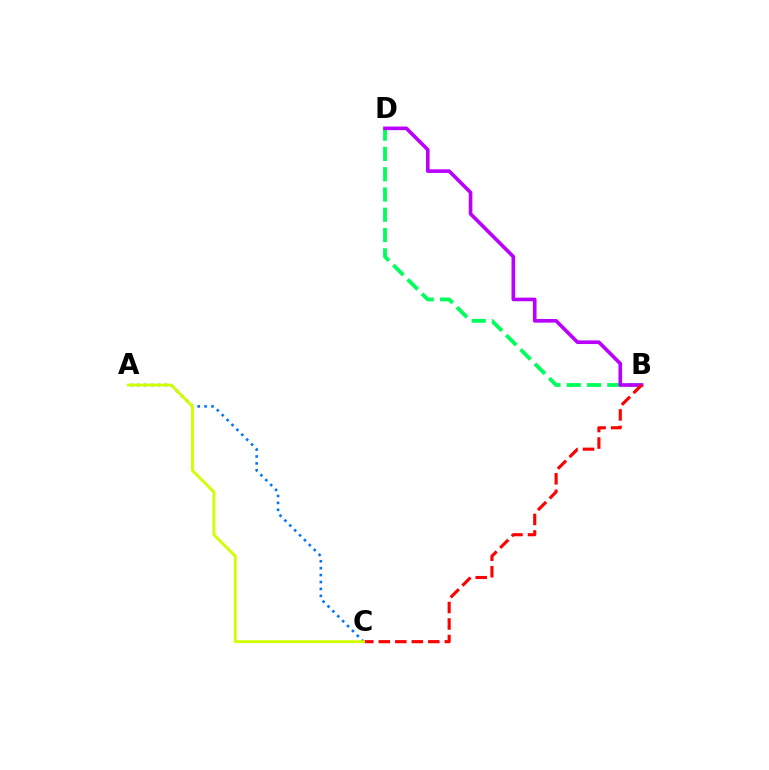{('B', 'D'): [{'color': '#00ff5c', 'line_style': 'dashed', 'thickness': 2.75}, {'color': '#b900ff', 'line_style': 'solid', 'thickness': 2.62}], ('A', 'C'): [{'color': '#0074ff', 'line_style': 'dotted', 'thickness': 1.88}, {'color': '#d1ff00', 'line_style': 'solid', 'thickness': 2.08}], ('B', 'C'): [{'color': '#ff0000', 'line_style': 'dashed', 'thickness': 2.24}]}